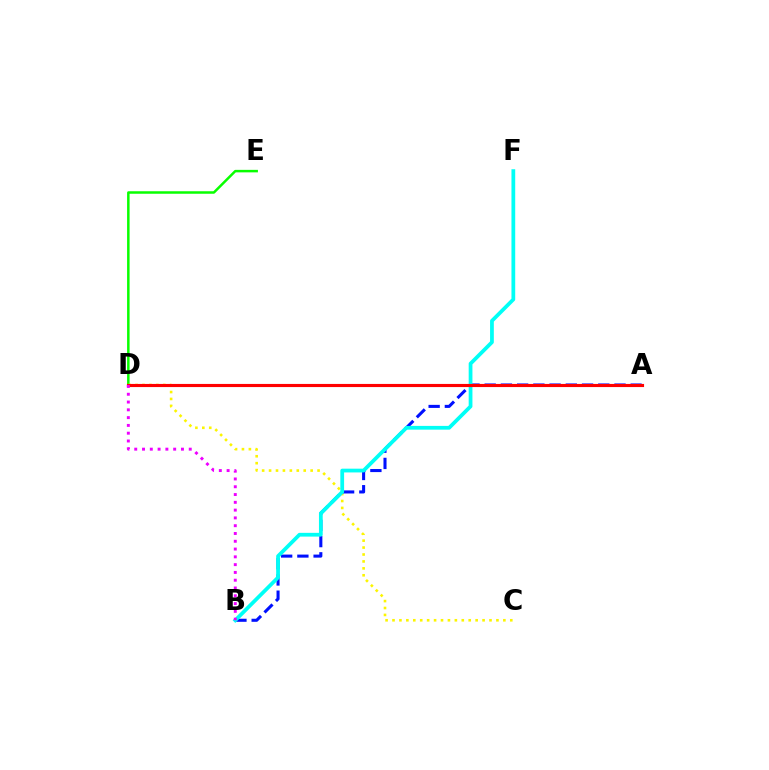{('D', 'E'): [{'color': '#08ff00', 'line_style': 'solid', 'thickness': 1.8}], ('C', 'D'): [{'color': '#fcf500', 'line_style': 'dotted', 'thickness': 1.88}], ('A', 'B'): [{'color': '#0010ff', 'line_style': 'dashed', 'thickness': 2.2}], ('B', 'F'): [{'color': '#00fff6', 'line_style': 'solid', 'thickness': 2.71}], ('A', 'D'): [{'color': '#ff0000', 'line_style': 'solid', 'thickness': 2.25}], ('B', 'D'): [{'color': '#ee00ff', 'line_style': 'dotted', 'thickness': 2.12}]}